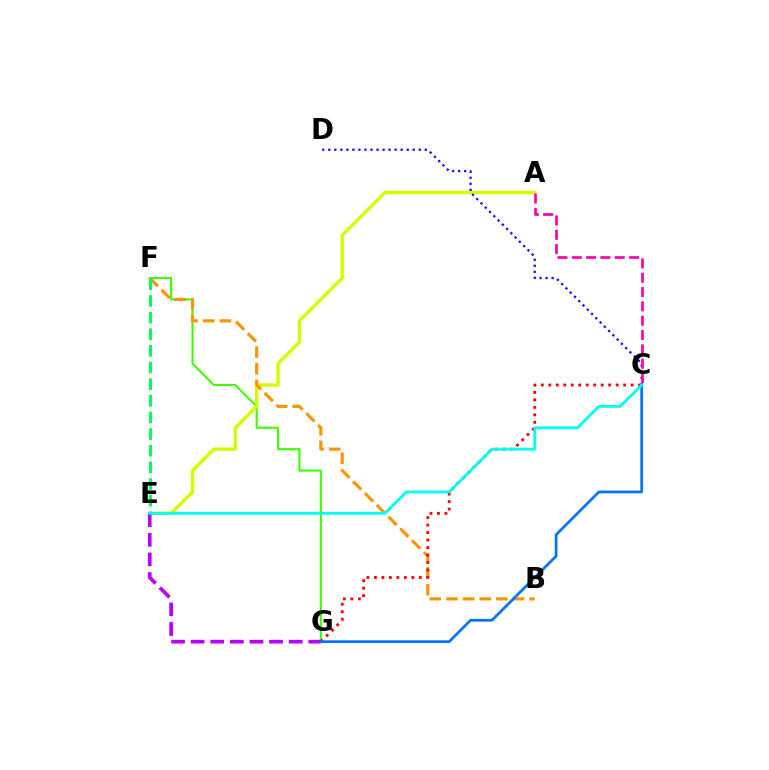{('F', 'G'): [{'color': '#3dff00', 'line_style': 'solid', 'thickness': 1.51}], ('A', 'E'): [{'color': '#d1ff00', 'line_style': 'solid', 'thickness': 2.46}], ('B', 'F'): [{'color': '#ff9400', 'line_style': 'dashed', 'thickness': 2.27}], ('C', 'D'): [{'color': '#2500ff', 'line_style': 'dotted', 'thickness': 1.64}], ('A', 'C'): [{'color': '#ff00ac', 'line_style': 'dashed', 'thickness': 1.95}], ('E', 'G'): [{'color': '#b900ff', 'line_style': 'dashed', 'thickness': 2.66}], ('C', 'G'): [{'color': '#ff0000', 'line_style': 'dotted', 'thickness': 2.03}, {'color': '#0074ff', 'line_style': 'solid', 'thickness': 1.95}], ('E', 'F'): [{'color': '#00ff5c', 'line_style': 'dashed', 'thickness': 2.26}], ('C', 'E'): [{'color': '#00fff6', 'line_style': 'solid', 'thickness': 2.02}]}